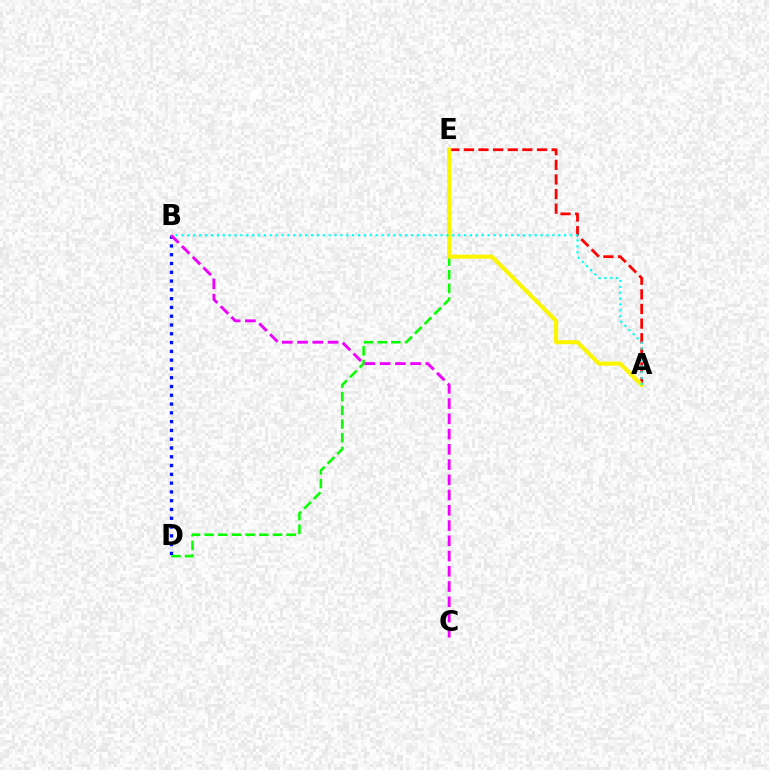{('D', 'E'): [{'color': '#08ff00', 'line_style': 'dashed', 'thickness': 1.86}], ('B', 'D'): [{'color': '#0010ff', 'line_style': 'dotted', 'thickness': 2.39}], ('A', 'E'): [{'color': '#ff0000', 'line_style': 'dashed', 'thickness': 1.99}, {'color': '#fcf500', 'line_style': 'solid', 'thickness': 2.94}], ('B', 'C'): [{'color': '#ee00ff', 'line_style': 'dashed', 'thickness': 2.07}], ('A', 'B'): [{'color': '#00fff6', 'line_style': 'dotted', 'thickness': 1.6}]}